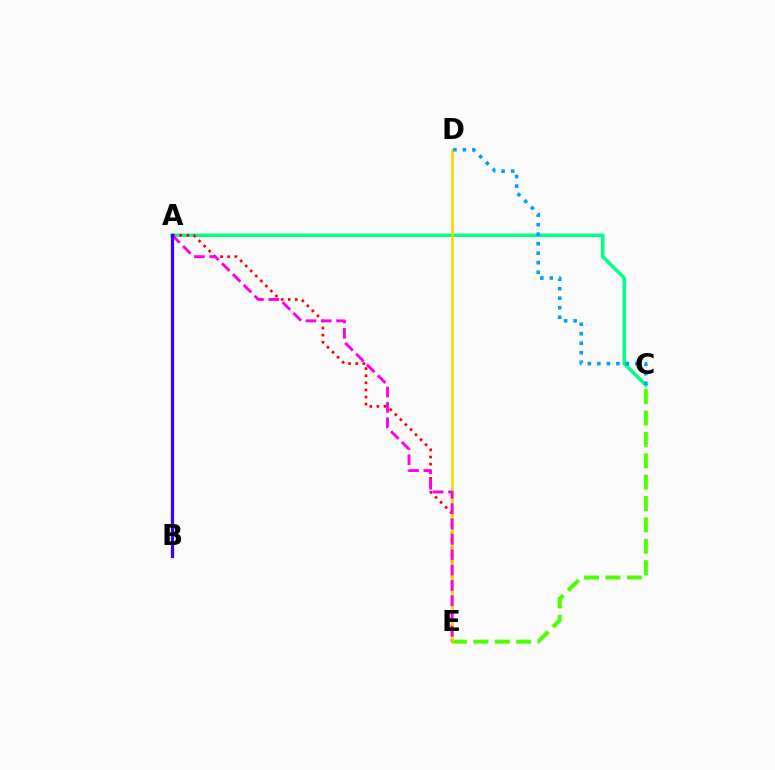{('A', 'C'): [{'color': '#00ff86', 'line_style': 'solid', 'thickness': 2.53}], ('C', 'E'): [{'color': '#4fff00', 'line_style': 'dashed', 'thickness': 2.9}], ('A', 'E'): [{'color': '#ff0000', 'line_style': 'dotted', 'thickness': 1.93}, {'color': '#ff00ed', 'line_style': 'dashed', 'thickness': 2.08}], ('D', 'E'): [{'color': '#ffd500', 'line_style': 'solid', 'thickness': 1.86}], ('A', 'B'): [{'color': '#3700ff', 'line_style': 'solid', 'thickness': 2.32}], ('C', 'D'): [{'color': '#009eff', 'line_style': 'dotted', 'thickness': 2.58}]}